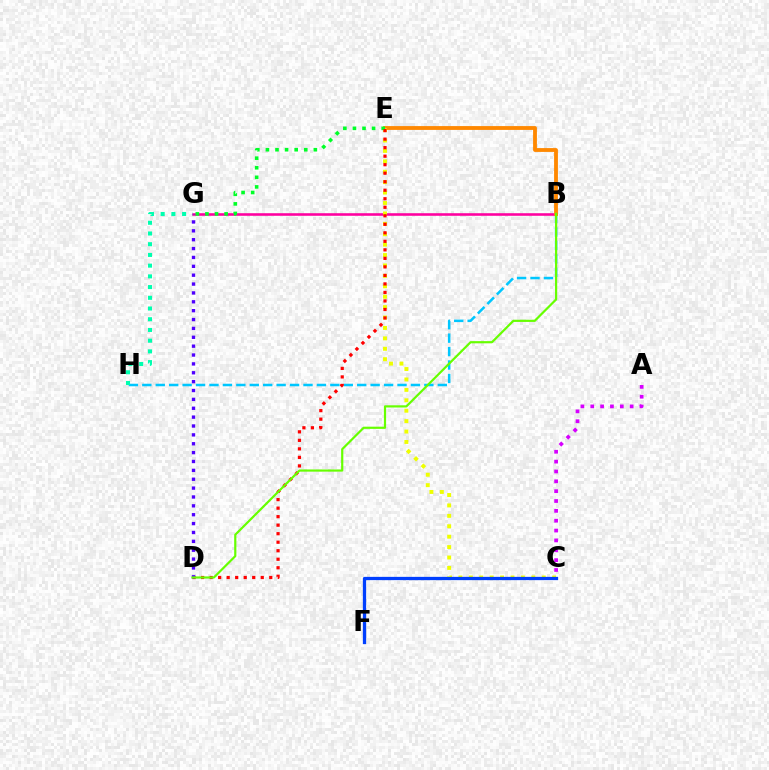{('B', 'H'): [{'color': '#00c7ff', 'line_style': 'dashed', 'thickness': 1.82}], ('B', 'G'): [{'color': '#ff00a0', 'line_style': 'solid', 'thickness': 1.86}], ('B', 'E'): [{'color': '#ff8800', 'line_style': 'solid', 'thickness': 2.75}], ('C', 'E'): [{'color': '#eeff00', 'line_style': 'dotted', 'thickness': 2.83}], ('E', 'G'): [{'color': '#00ff27', 'line_style': 'dotted', 'thickness': 2.6}], ('D', 'E'): [{'color': '#ff0000', 'line_style': 'dotted', 'thickness': 2.31}], ('C', 'F'): [{'color': '#003fff', 'line_style': 'solid', 'thickness': 2.36}], ('A', 'C'): [{'color': '#d600ff', 'line_style': 'dotted', 'thickness': 2.68}], ('D', 'G'): [{'color': '#4f00ff', 'line_style': 'dotted', 'thickness': 2.41}], ('G', 'H'): [{'color': '#00ffaf', 'line_style': 'dotted', 'thickness': 2.91}], ('B', 'D'): [{'color': '#66ff00', 'line_style': 'solid', 'thickness': 1.58}]}